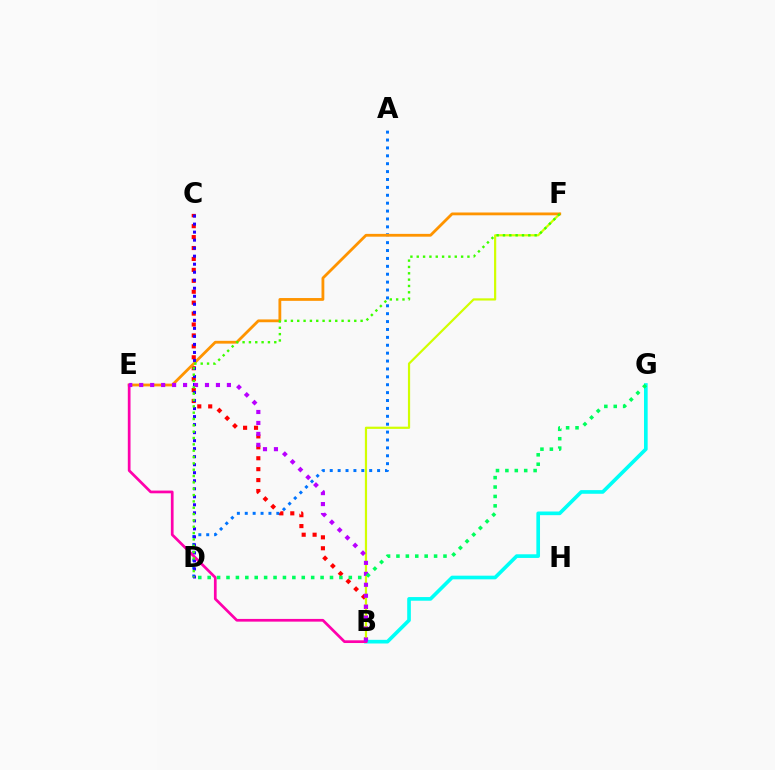{('B', 'C'): [{'color': '#ff0000', 'line_style': 'dotted', 'thickness': 2.97}], ('A', 'D'): [{'color': '#0074ff', 'line_style': 'dotted', 'thickness': 2.14}], ('B', 'G'): [{'color': '#00fff6', 'line_style': 'solid', 'thickness': 2.63}], ('B', 'F'): [{'color': '#d1ff00', 'line_style': 'solid', 'thickness': 1.58}], ('E', 'F'): [{'color': '#ff9400', 'line_style': 'solid', 'thickness': 2.02}], ('C', 'D'): [{'color': '#2500ff', 'line_style': 'dotted', 'thickness': 2.18}], ('B', 'E'): [{'color': '#ff00ac', 'line_style': 'solid', 'thickness': 1.95}, {'color': '#b900ff', 'line_style': 'dotted', 'thickness': 2.98}], ('D', 'F'): [{'color': '#3dff00', 'line_style': 'dotted', 'thickness': 1.72}], ('D', 'G'): [{'color': '#00ff5c', 'line_style': 'dotted', 'thickness': 2.56}]}